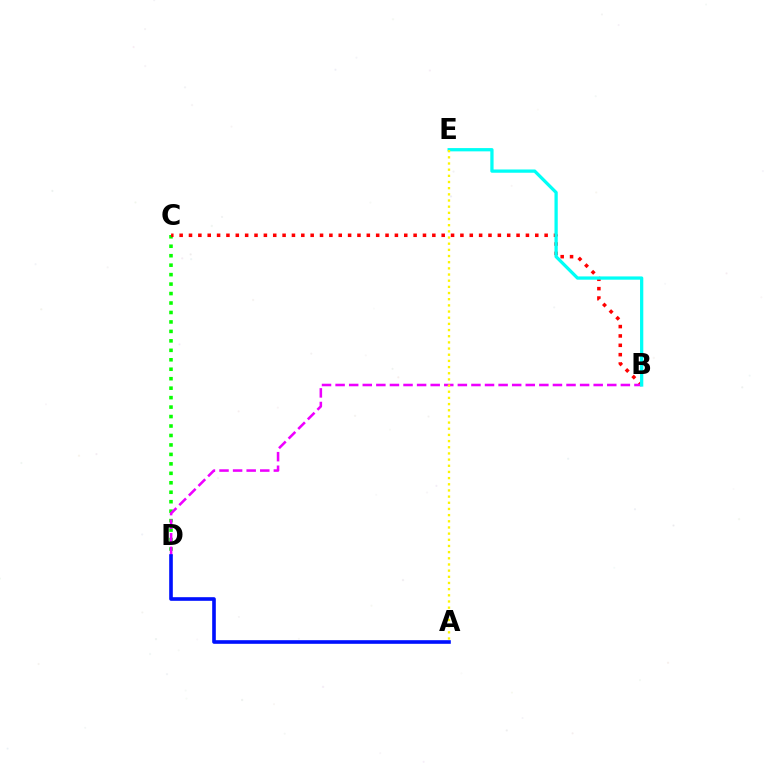{('C', 'D'): [{'color': '#08ff00', 'line_style': 'dotted', 'thickness': 2.57}], ('B', 'C'): [{'color': '#ff0000', 'line_style': 'dotted', 'thickness': 2.54}], ('B', 'D'): [{'color': '#ee00ff', 'line_style': 'dashed', 'thickness': 1.85}], ('B', 'E'): [{'color': '#00fff6', 'line_style': 'solid', 'thickness': 2.35}], ('A', 'E'): [{'color': '#fcf500', 'line_style': 'dotted', 'thickness': 1.68}], ('A', 'D'): [{'color': '#0010ff', 'line_style': 'solid', 'thickness': 2.61}]}